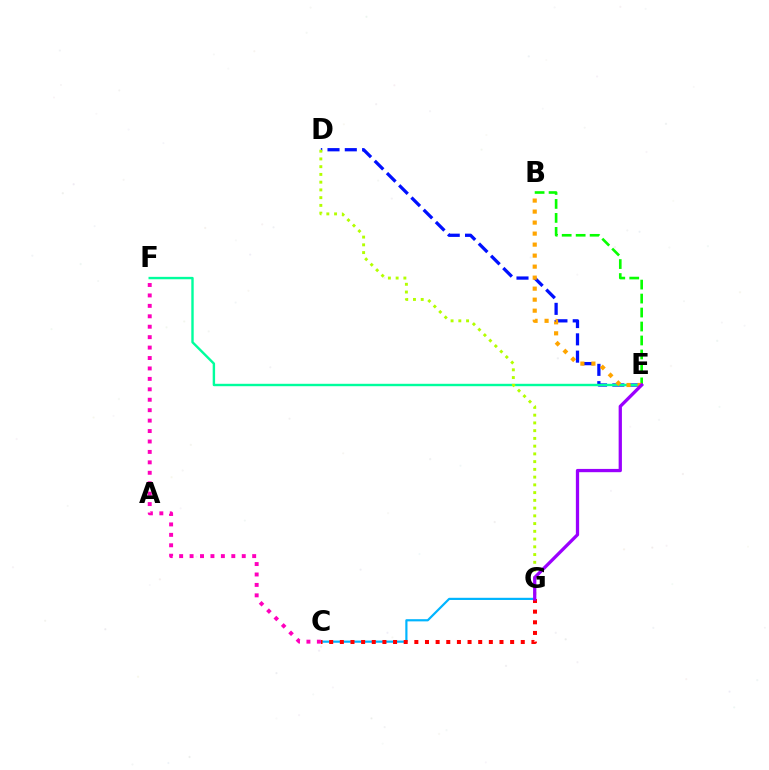{('D', 'E'): [{'color': '#0010ff', 'line_style': 'dashed', 'thickness': 2.35}], ('C', 'G'): [{'color': '#00b5ff', 'line_style': 'solid', 'thickness': 1.57}, {'color': '#ff0000', 'line_style': 'dotted', 'thickness': 2.89}], ('E', 'F'): [{'color': '#00ff9d', 'line_style': 'solid', 'thickness': 1.74}], ('B', 'E'): [{'color': '#08ff00', 'line_style': 'dashed', 'thickness': 1.9}, {'color': '#ffa500', 'line_style': 'dotted', 'thickness': 2.99}], ('D', 'G'): [{'color': '#b3ff00', 'line_style': 'dotted', 'thickness': 2.1}], ('C', 'F'): [{'color': '#ff00bd', 'line_style': 'dotted', 'thickness': 2.83}], ('E', 'G'): [{'color': '#9b00ff', 'line_style': 'solid', 'thickness': 2.36}]}